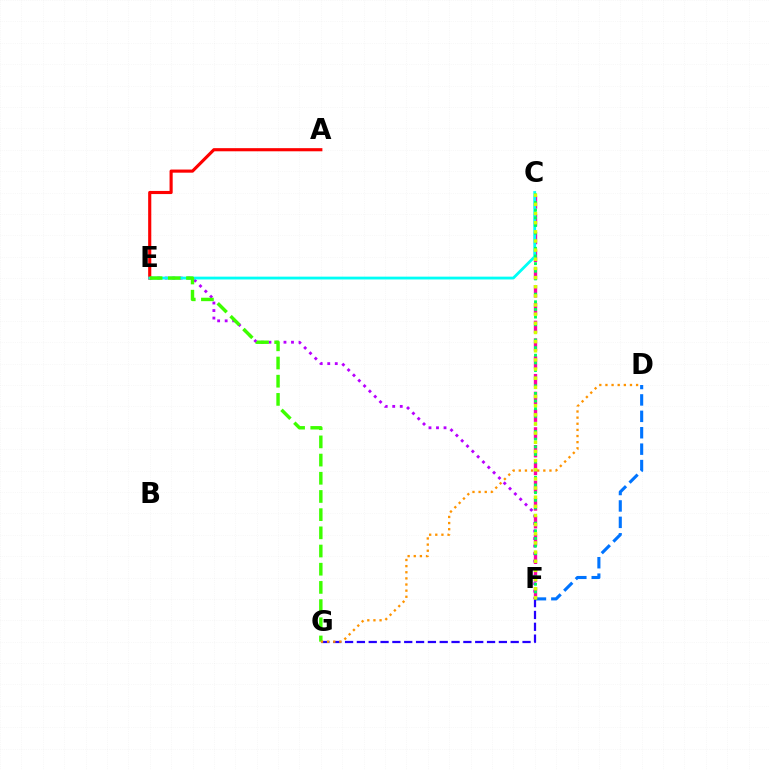{('E', 'F'): [{'color': '#b900ff', 'line_style': 'dotted', 'thickness': 2.04}], ('D', 'F'): [{'color': '#0074ff', 'line_style': 'dashed', 'thickness': 2.23}], ('A', 'E'): [{'color': '#ff0000', 'line_style': 'solid', 'thickness': 2.26}], ('F', 'G'): [{'color': '#2500ff', 'line_style': 'dashed', 'thickness': 1.61}], ('C', 'F'): [{'color': '#ff00ac', 'line_style': 'dashed', 'thickness': 2.41}, {'color': '#00ff5c', 'line_style': 'dotted', 'thickness': 2.07}, {'color': '#d1ff00', 'line_style': 'dotted', 'thickness': 2.49}], ('C', 'E'): [{'color': '#00fff6', 'line_style': 'solid', 'thickness': 2.02}], ('E', 'G'): [{'color': '#3dff00', 'line_style': 'dashed', 'thickness': 2.47}], ('D', 'G'): [{'color': '#ff9400', 'line_style': 'dotted', 'thickness': 1.67}]}